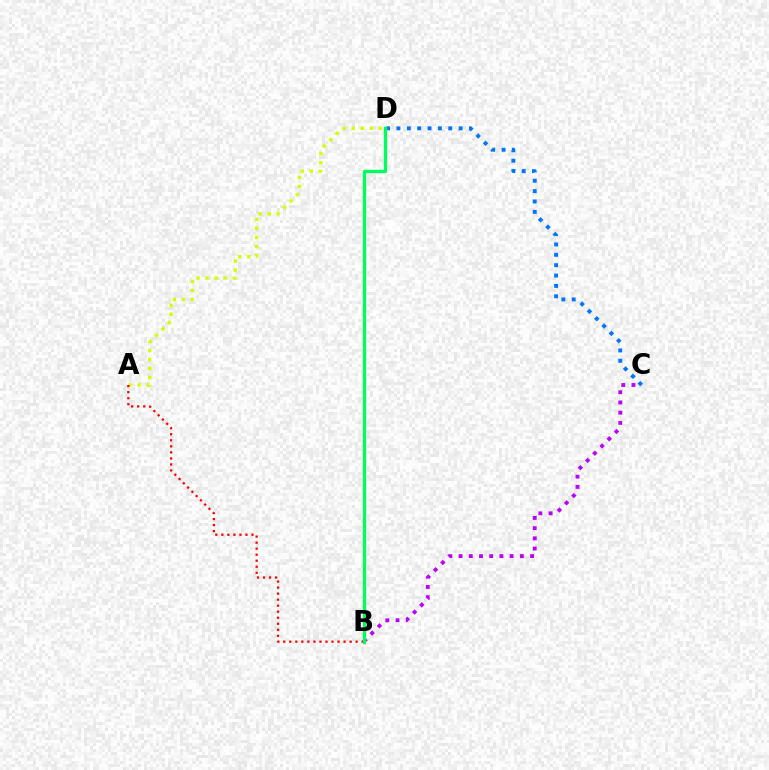{('A', 'D'): [{'color': '#d1ff00', 'line_style': 'dotted', 'thickness': 2.45}], ('B', 'C'): [{'color': '#b900ff', 'line_style': 'dotted', 'thickness': 2.78}], ('C', 'D'): [{'color': '#0074ff', 'line_style': 'dotted', 'thickness': 2.82}], ('A', 'B'): [{'color': '#ff0000', 'line_style': 'dotted', 'thickness': 1.64}], ('B', 'D'): [{'color': '#00ff5c', 'line_style': 'solid', 'thickness': 2.41}]}